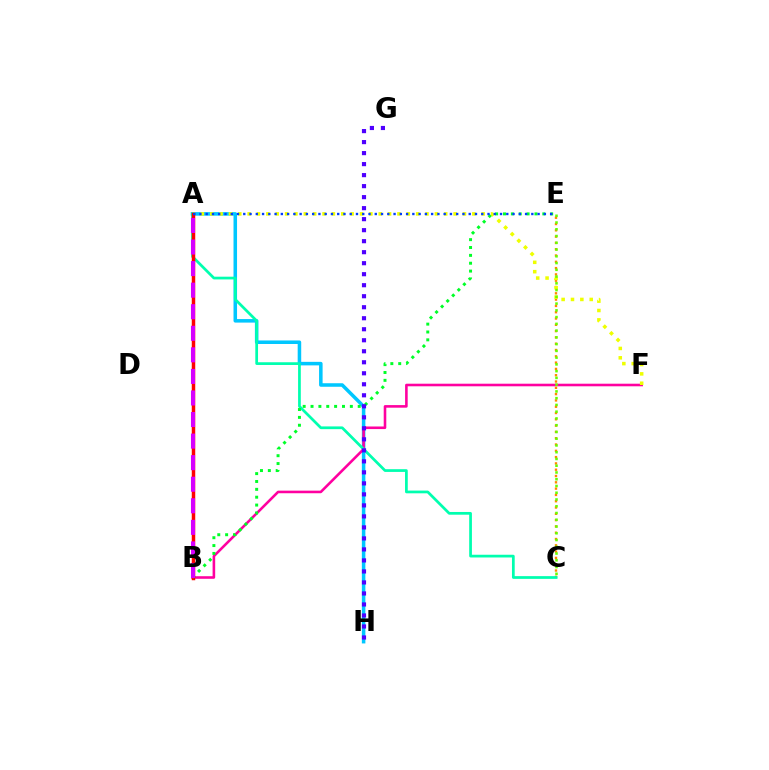{('A', 'H'): [{'color': '#00c7ff', 'line_style': 'solid', 'thickness': 2.54}], ('C', 'E'): [{'color': '#ff8800', 'line_style': 'dotted', 'thickness': 1.71}, {'color': '#66ff00', 'line_style': 'dotted', 'thickness': 1.84}], ('B', 'F'): [{'color': '#ff00a0', 'line_style': 'solid', 'thickness': 1.86}], ('A', 'F'): [{'color': '#eeff00', 'line_style': 'dotted', 'thickness': 2.54}], ('A', 'C'): [{'color': '#00ffaf', 'line_style': 'solid', 'thickness': 1.97}], ('A', 'B'): [{'color': '#ff0000', 'line_style': 'solid', 'thickness': 2.51}, {'color': '#d600ff', 'line_style': 'dashed', 'thickness': 2.93}], ('B', 'E'): [{'color': '#00ff27', 'line_style': 'dotted', 'thickness': 2.14}], ('A', 'E'): [{'color': '#003fff', 'line_style': 'dotted', 'thickness': 1.7}], ('G', 'H'): [{'color': '#4f00ff', 'line_style': 'dotted', 'thickness': 2.99}]}